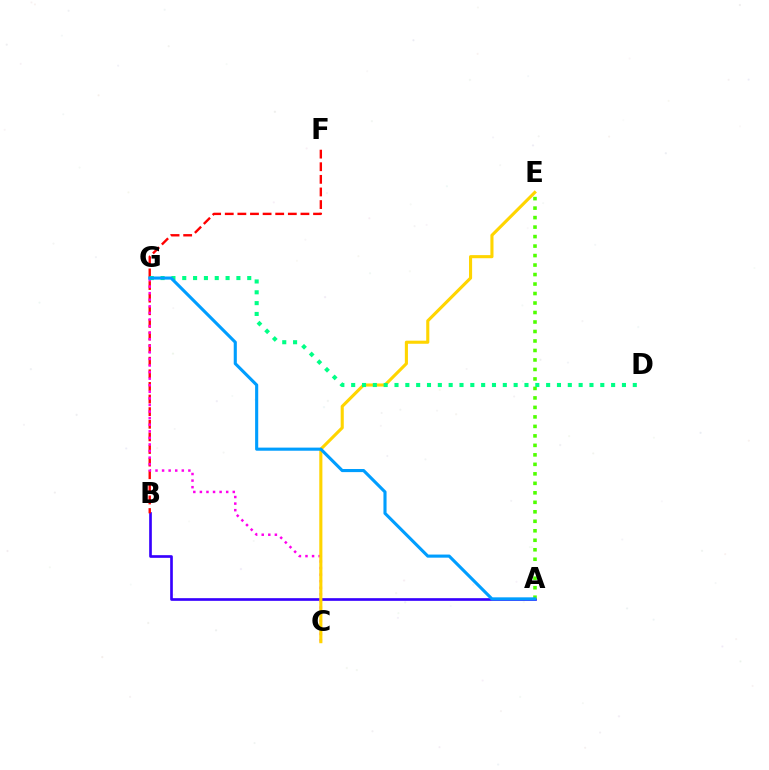{('A', 'B'): [{'color': '#3700ff', 'line_style': 'solid', 'thickness': 1.92}], ('B', 'F'): [{'color': '#ff0000', 'line_style': 'dashed', 'thickness': 1.71}], ('C', 'G'): [{'color': '#ff00ed', 'line_style': 'dotted', 'thickness': 1.79}], ('A', 'E'): [{'color': '#4fff00', 'line_style': 'dotted', 'thickness': 2.58}], ('C', 'E'): [{'color': '#ffd500', 'line_style': 'solid', 'thickness': 2.23}], ('D', 'G'): [{'color': '#00ff86', 'line_style': 'dotted', 'thickness': 2.94}], ('A', 'G'): [{'color': '#009eff', 'line_style': 'solid', 'thickness': 2.24}]}